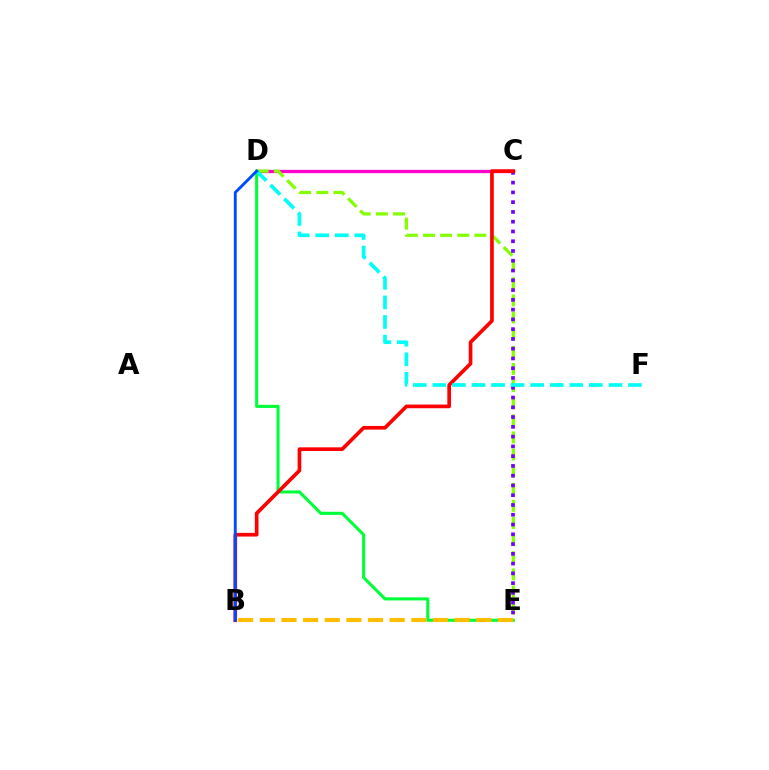{('D', 'E'): [{'color': '#00ff39', 'line_style': 'solid', 'thickness': 2.22}, {'color': '#84ff00', 'line_style': 'dashed', 'thickness': 2.33}], ('B', 'E'): [{'color': '#ffbd00', 'line_style': 'dashed', 'thickness': 2.94}], ('C', 'D'): [{'color': '#ff00cf', 'line_style': 'solid', 'thickness': 2.37}], ('C', 'E'): [{'color': '#7200ff', 'line_style': 'dotted', 'thickness': 2.65}], ('B', 'C'): [{'color': '#ff0000', 'line_style': 'solid', 'thickness': 2.64}], ('D', 'F'): [{'color': '#00fff6', 'line_style': 'dashed', 'thickness': 2.66}], ('B', 'D'): [{'color': '#004bff', 'line_style': 'solid', 'thickness': 2.06}]}